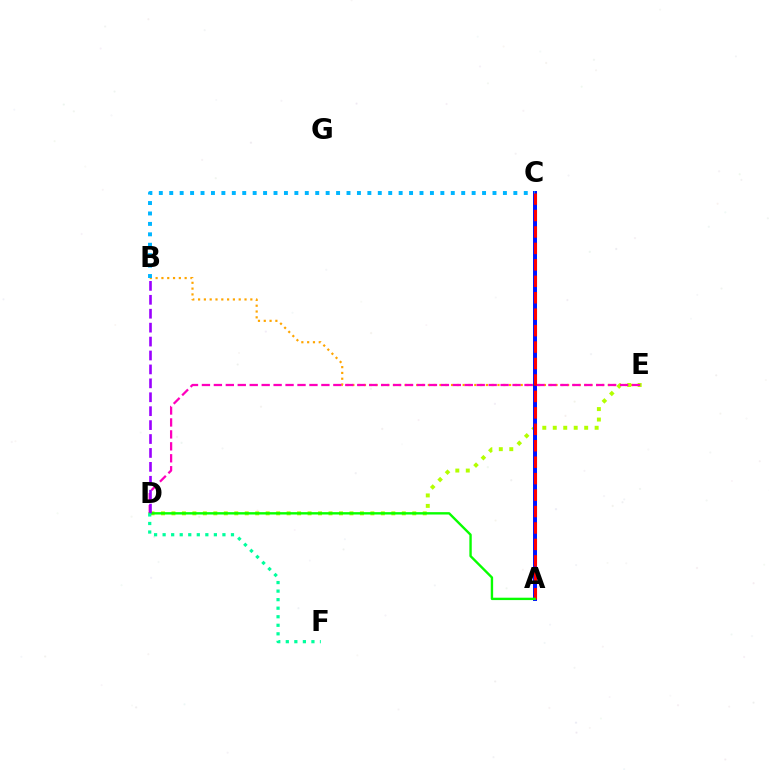{('B', 'E'): [{'color': '#ffa500', 'line_style': 'dotted', 'thickness': 1.58}], ('D', 'E'): [{'color': '#b3ff00', 'line_style': 'dotted', 'thickness': 2.84}, {'color': '#ff00bd', 'line_style': 'dashed', 'thickness': 1.62}], ('A', 'C'): [{'color': '#0010ff', 'line_style': 'solid', 'thickness': 2.86}, {'color': '#ff0000', 'line_style': 'dashed', 'thickness': 2.23}], ('B', 'C'): [{'color': '#00b5ff', 'line_style': 'dotted', 'thickness': 2.83}], ('A', 'D'): [{'color': '#08ff00', 'line_style': 'solid', 'thickness': 1.71}], ('B', 'D'): [{'color': '#9b00ff', 'line_style': 'dashed', 'thickness': 1.89}], ('D', 'F'): [{'color': '#00ff9d', 'line_style': 'dotted', 'thickness': 2.32}]}